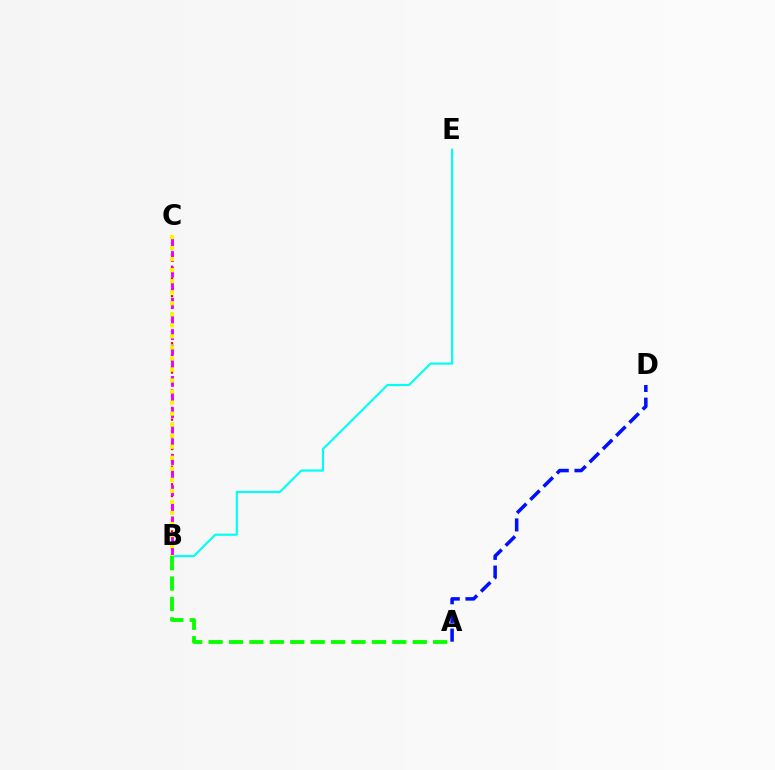{('B', 'C'): [{'color': '#ff0000', 'line_style': 'dotted', 'thickness': 1.6}, {'color': '#ee00ff', 'line_style': 'dashed', 'thickness': 2.12}, {'color': '#fcf500', 'line_style': 'dotted', 'thickness': 3.0}], ('A', 'D'): [{'color': '#0010ff', 'line_style': 'dashed', 'thickness': 2.54}], ('B', 'E'): [{'color': '#00fff6', 'line_style': 'solid', 'thickness': 1.55}], ('A', 'B'): [{'color': '#08ff00', 'line_style': 'dashed', 'thickness': 2.77}]}